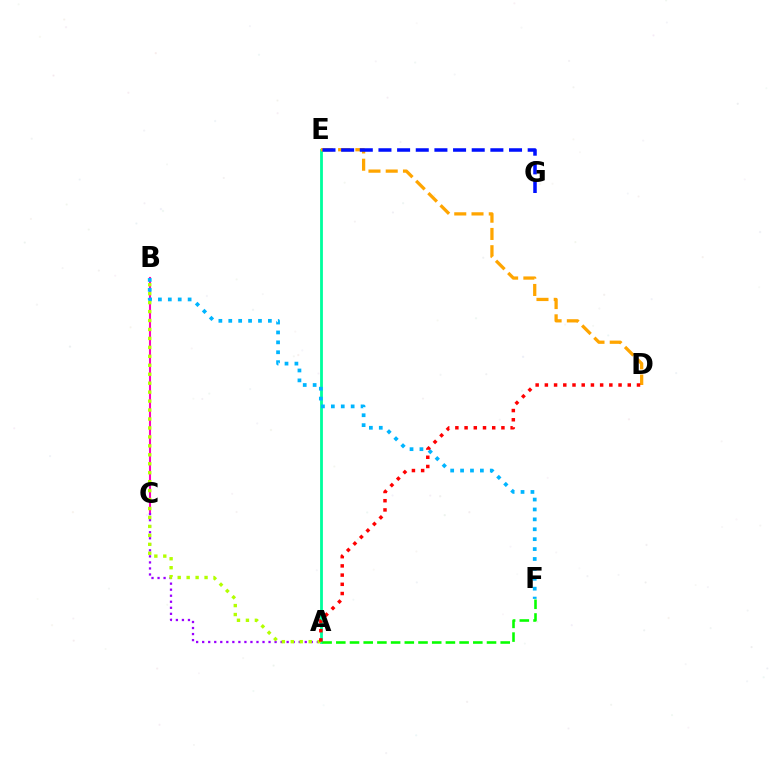{('B', 'C'): [{'color': '#ff00bd', 'line_style': 'solid', 'thickness': 1.51}], ('A', 'C'): [{'color': '#9b00ff', 'line_style': 'dotted', 'thickness': 1.64}], ('A', 'E'): [{'color': '#00ff9d', 'line_style': 'solid', 'thickness': 2.02}], ('B', 'F'): [{'color': '#00b5ff', 'line_style': 'dotted', 'thickness': 2.69}], ('A', 'B'): [{'color': '#b3ff00', 'line_style': 'dotted', 'thickness': 2.43}], ('D', 'E'): [{'color': '#ffa500', 'line_style': 'dashed', 'thickness': 2.34}], ('A', 'F'): [{'color': '#08ff00', 'line_style': 'dashed', 'thickness': 1.86}], ('A', 'D'): [{'color': '#ff0000', 'line_style': 'dotted', 'thickness': 2.5}], ('E', 'G'): [{'color': '#0010ff', 'line_style': 'dashed', 'thickness': 2.53}]}